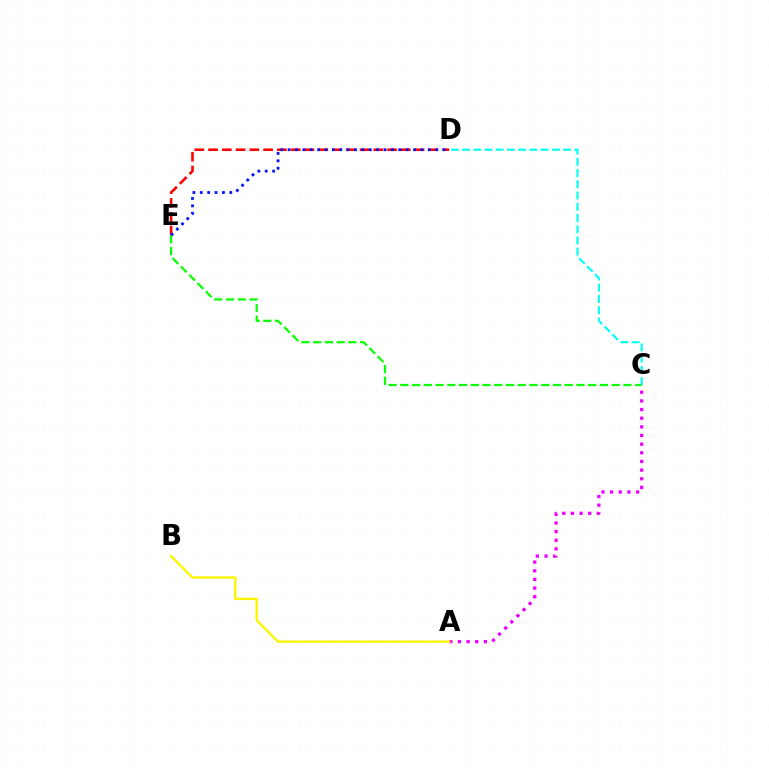{('D', 'E'): [{'color': '#ff0000', 'line_style': 'dashed', 'thickness': 1.87}, {'color': '#0010ff', 'line_style': 'dotted', 'thickness': 2.0}], ('A', 'C'): [{'color': '#ee00ff', 'line_style': 'dotted', 'thickness': 2.35}], ('A', 'B'): [{'color': '#fcf500', 'line_style': 'solid', 'thickness': 1.71}], ('C', 'E'): [{'color': '#08ff00', 'line_style': 'dashed', 'thickness': 1.59}], ('C', 'D'): [{'color': '#00fff6', 'line_style': 'dashed', 'thickness': 1.53}]}